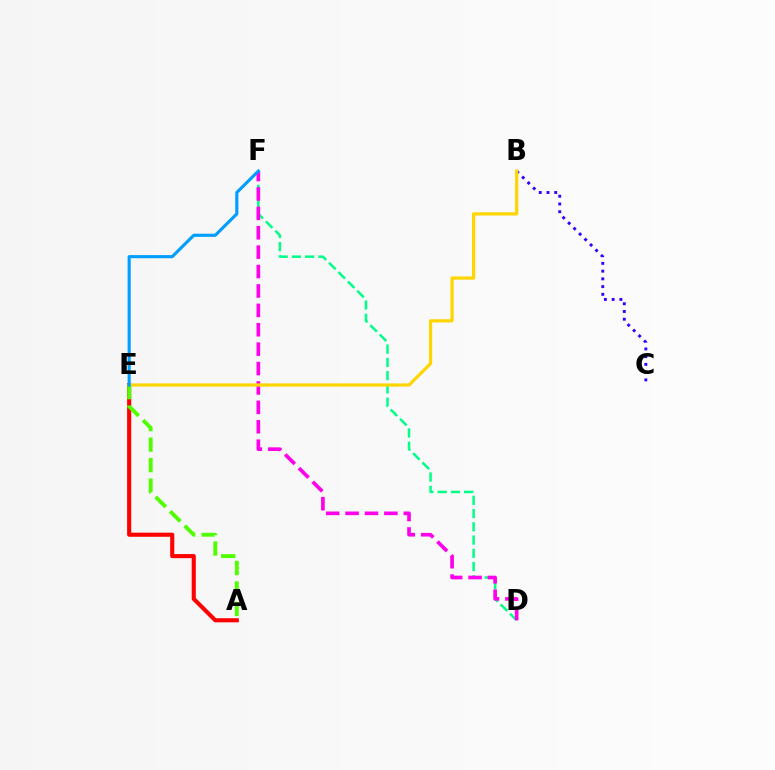{('A', 'E'): [{'color': '#ff0000', 'line_style': 'solid', 'thickness': 2.96}, {'color': '#4fff00', 'line_style': 'dashed', 'thickness': 2.78}], ('D', 'F'): [{'color': '#00ff86', 'line_style': 'dashed', 'thickness': 1.8}, {'color': '#ff00ed', 'line_style': 'dashed', 'thickness': 2.64}], ('B', 'C'): [{'color': '#3700ff', 'line_style': 'dotted', 'thickness': 2.1}], ('B', 'E'): [{'color': '#ffd500', 'line_style': 'solid', 'thickness': 2.31}], ('E', 'F'): [{'color': '#009eff', 'line_style': 'solid', 'thickness': 2.25}]}